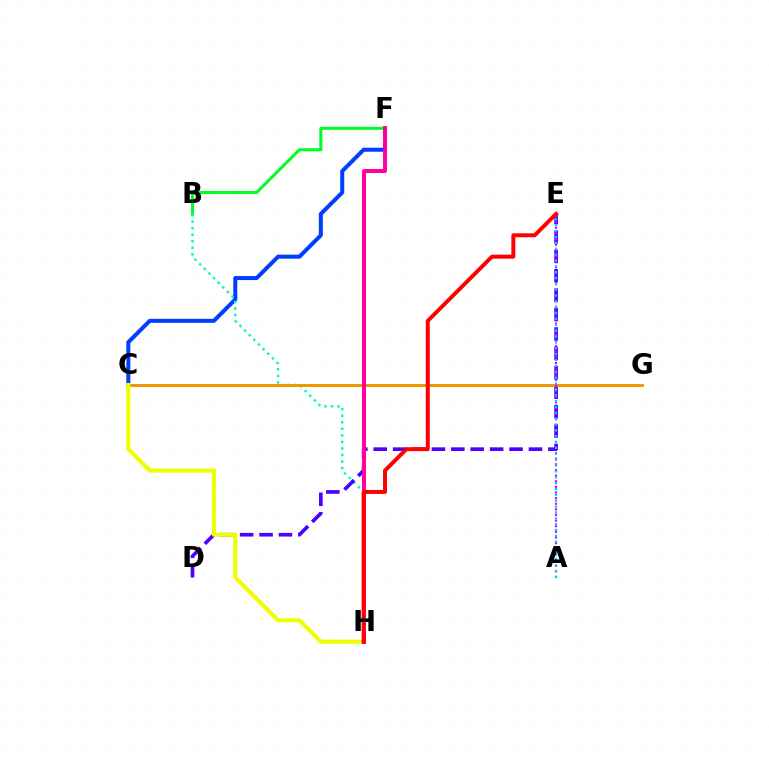{('C', 'F'): [{'color': '#003fff', 'line_style': 'solid', 'thickness': 2.9}], ('B', 'F'): [{'color': '#00ff27', 'line_style': 'solid', 'thickness': 2.2}], ('B', 'H'): [{'color': '#00ffaf', 'line_style': 'dotted', 'thickness': 1.78}], ('C', 'G'): [{'color': '#66ff00', 'line_style': 'solid', 'thickness': 1.98}, {'color': '#ff8800', 'line_style': 'solid', 'thickness': 1.83}], ('D', 'E'): [{'color': '#4f00ff', 'line_style': 'dashed', 'thickness': 2.64}], ('A', 'E'): [{'color': '#d600ff', 'line_style': 'dotted', 'thickness': 1.53}, {'color': '#00c7ff', 'line_style': 'dotted', 'thickness': 1.59}], ('C', 'H'): [{'color': '#eeff00', 'line_style': 'solid', 'thickness': 2.94}], ('F', 'H'): [{'color': '#ff00a0', 'line_style': 'solid', 'thickness': 2.84}], ('E', 'H'): [{'color': '#ff0000', 'line_style': 'solid', 'thickness': 2.84}]}